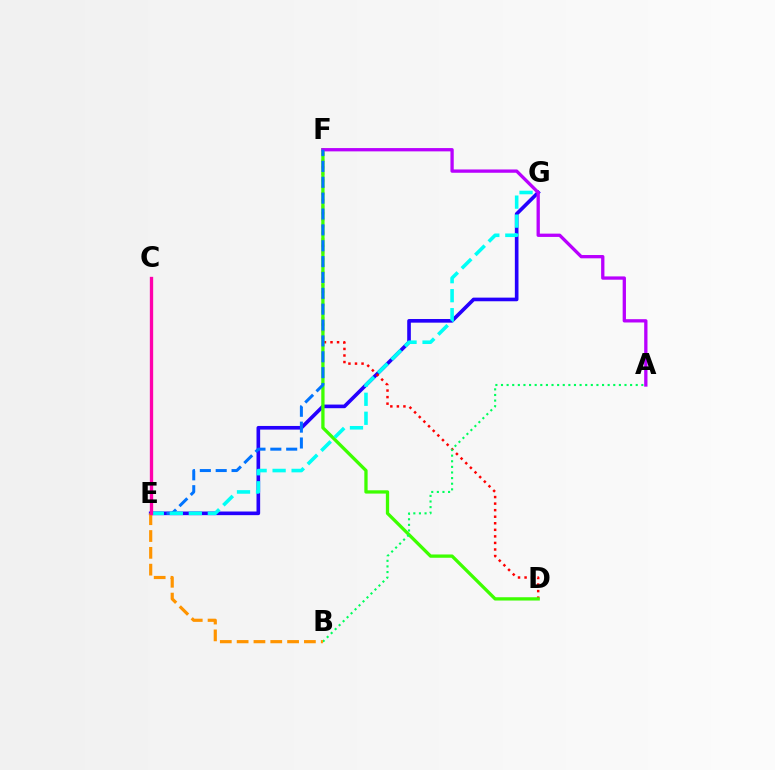{('E', 'G'): [{'color': '#2500ff', 'line_style': 'solid', 'thickness': 2.62}, {'color': '#00fff6', 'line_style': 'dashed', 'thickness': 2.58}], ('D', 'F'): [{'color': '#ff0000', 'line_style': 'dotted', 'thickness': 1.78}, {'color': '#3dff00', 'line_style': 'solid', 'thickness': 2.37}], ('A', 'F'): [{'color': '#b900ff', 'line_style': 'solid', 'thickness': 2.37}], ('E', 'F'): [{'color': '#0074ff', 'line_style': 'dashed', 'thickness': 2.15}], ('A', 'B'): [{'color': '#00ff5c', 'line_style': 'dotted', 'thickness': 1.53}], ('C', 'E'): [{'color': '#d1ff00', 'line_style': 'dashed', 'thickness': 1.89}, {'color': '#ff00ac', 'line_style': 'solid', 'thickness': 2.39}], ('B', 'E'): [{'color': '#ff9400', 'line_style': 'dashed', 'thickness': 2.28}]}